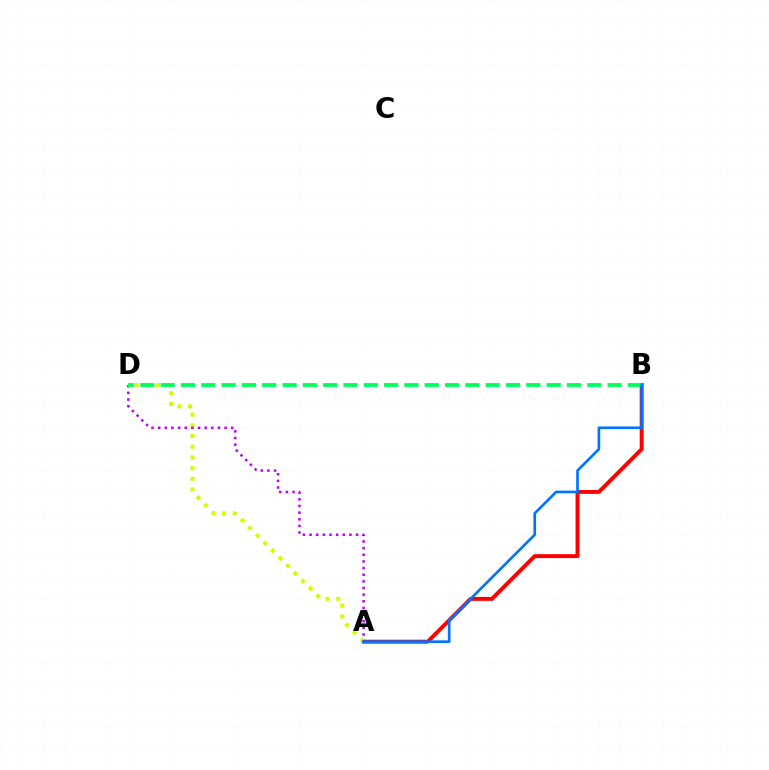{('A', 'B'): [{'color': '#ff0000', 'line_style': 'solid', 'thickness': 2.83}, {'color': '#0074ff', 'line_style': 'solid', 'thickness': 1.91}], ('A', 'D'): [{'color': '#d1ff00', 'line_style': 'dotted', 'thickness': 2.91}, {'color': '#b900ff', 'line_style': 'dotted', 'thickness': 1.81}], ('B', 'D'): [{'color': '#00ff5c', 'line_style': 'dashed', 'thickness': 2.76}]}